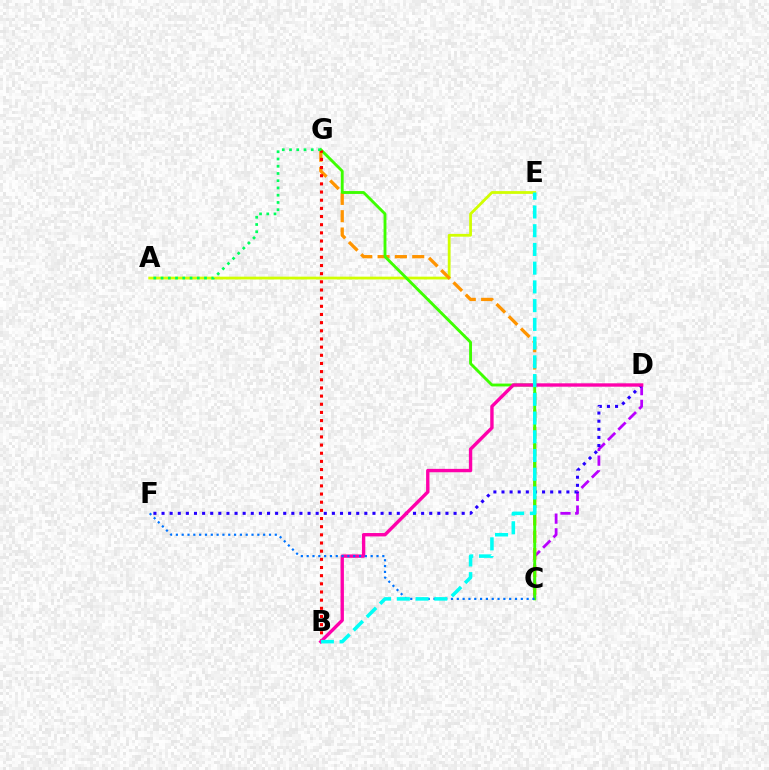{('C', 'D'): [{'color': '#b900ff', 'line_style': 'dashed', 'thickness': 2.0}], ('D', 'F'): [{'color': '#2500ff', 'line_style': 'dotted', 'thickness': 2.2}], ('A', 'E'): [{'color': '#d1ff00', 'line_style': 'solid', 'thickness': 2.0}], ('C', 'G'): [{'color': '#ff9400', 'line_style': 'dashed', 'thickness': 2.35}, {'color': '#3dff00', 'line_style': 'solid', 'thickness': 2.07}], ('B', 'G'): [{'color': '#ff0000', 'line_style': 'dotted', 'thickness': 2.22}], ('B', 'D'): [{'color': '#ff00ac', 'line_style': 'solid', 'thickness': 2.43}], ('C', 'F'): [{'color': '#0074ff', 'line_style': 'dotted', 'thickness': 1.58}], ('B', 'E'): [{'color': '#00fff6', 'line_style': 'dashed', 'thickness': 2.54}], ('A', 'G'): [{'color': '#00ff5c', 'line_style': 'dotted', 'thickness': 1.97}]}